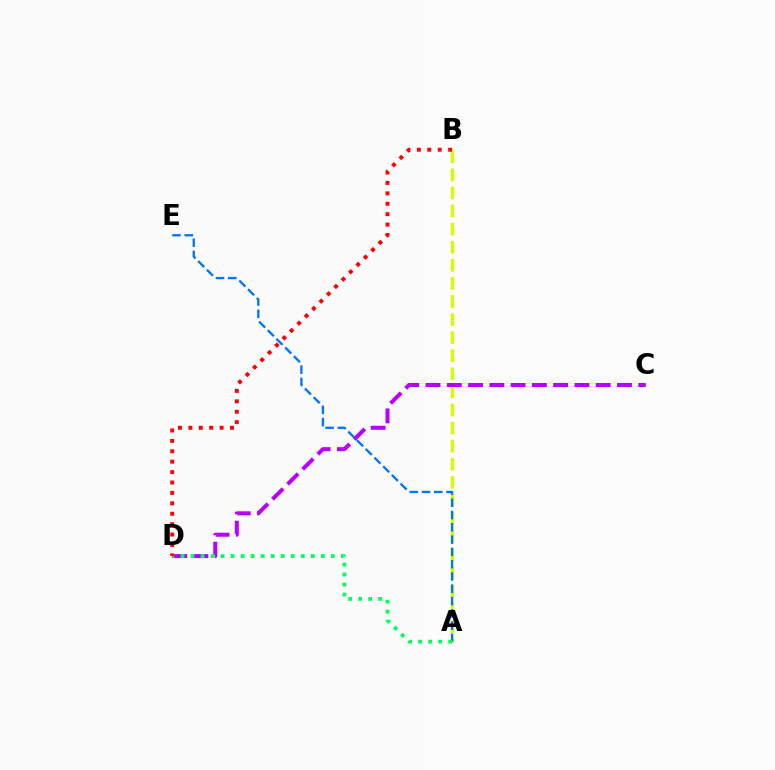{('A', 'B'): [{'color': '#d1ff00', 'line_style': 'dashed', 'thickness': 2.46}], ('C', 'D'): [{'color': '#b900ff', 'line_style': 'dashed', 'thickness': 2.89}], ('A', 'E'): [{'color': '#0074ff', 'line_style': 'dashed', 'thickness': 1.67}], ('A', 'D'): [{'color': '#00ff5c', 'line_style': 'dotted', 'thickness': 2.72}], ('B', 'D'): [{'color': '#ff0000', 'line_style': 'dotted', 'thickness': 2.83}]}